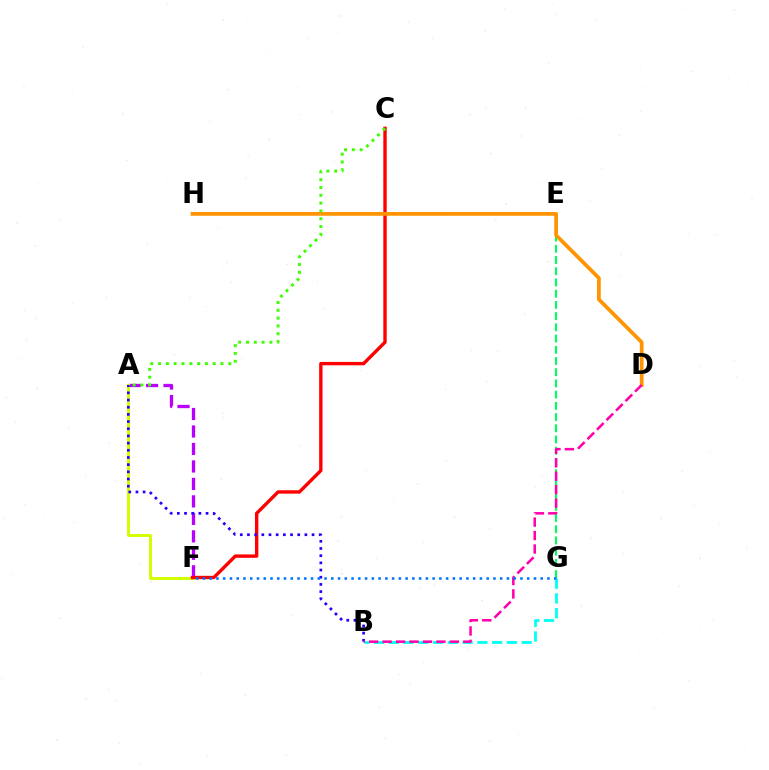{('E', 'G'): [{'color': '#00ff5c', 'line_style': 'dashed', 'thickness': 1.52}], ('A', 'F'): [{'color': '#b900ff', 'line_style': 'dashed', 'thickness': 2.37}, {'color': '#d1ff00', 'line_style': 'solid', 'thickness': 2.12}], ('C', 'F'): [{'color': '#ff0000', 'line_style': 'solid', 'thickness': 2.43}], ('A', 'B'): [{'color': '#2500ff', 'line_style': 'dotted', 'thickness': 1.95}], ('B', 'G'): [{'color': '#00fff6', 'line_style': 'dashed', 'thickness': 2.01}], ('D', 'H'): [{'color': '#ff9400', 'line_style': 'solid', 'thickness': 2.68}], ('B', 'D'): [{'color': '#ff00ac', 'line_style': 'dashed', 'thickness': 1.83}], ('F', 'G'): [{'color': '#0074ff', 'line_style': 'dotted', 'thickness': 1.84}], ('A', 'C'): [{'color': '#3dff00', 'line_style': 'dotted', 'thickness': 2.12}]}